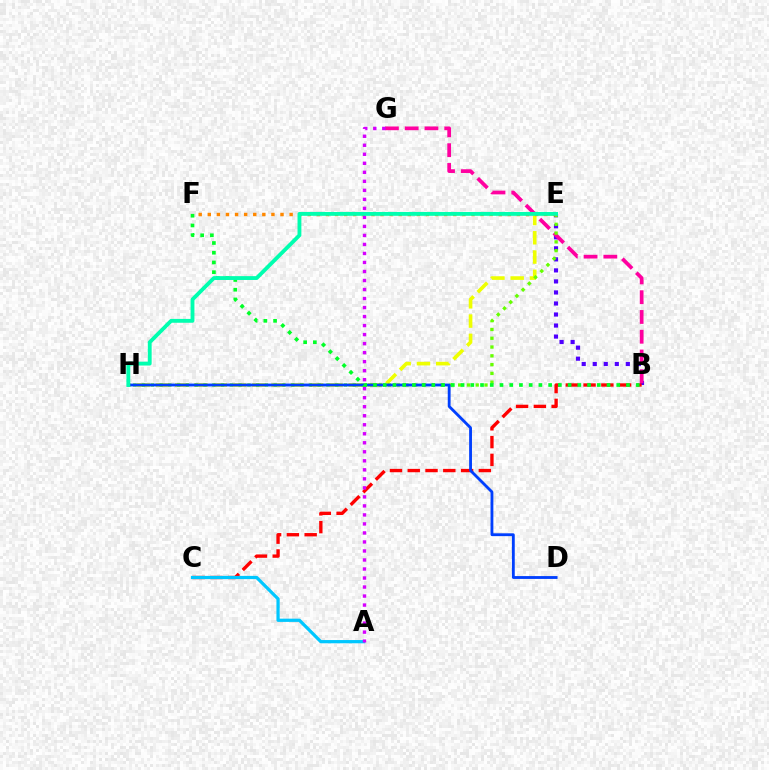{('B', 'E'): [{'color': '#4f00ff', 'line_style': 'dotted', 'thickness': 3.0}], ('B', 'C'): [{'color': '#ff0000', 'line_style': 'dashed', 'thickness': 2.41}], ('B', 'G'): [{'color': '#ff00a0', 'line_style': 'dashed', 'thickness': 2.69}], ('E', 'H'): [{'color': '#eeff00', 'line_style': 'dashed', 'thickness': 2.62}, {'color': '#66ff00', 'line_style': 'dotted', 'thickness': 2.39}, {'color': '#00ffaf', 'line_style': 'solid', 'thickness': 2.77}], ('E', 'F'): [{'color': '#ff8800', 'line_style': 'dotted', 'thickness': 2.47}], ('D', 'H'): [{'color': '#003fff', 'line_style': 'solid', 'thickness': 2.04}], ('B', 'F'): [{'color': '#00ff27', 'line_style': 'dotted', 'thickness': 2.64}], ('A', 'C'): [{'color': '#00c7ff', 'line_style': 'solid', 'thickness': 2.33}], ('A', 'G'): [{'color': '#d600ff', 'line_style': 'dotted', 'thickness': 2.45}]}